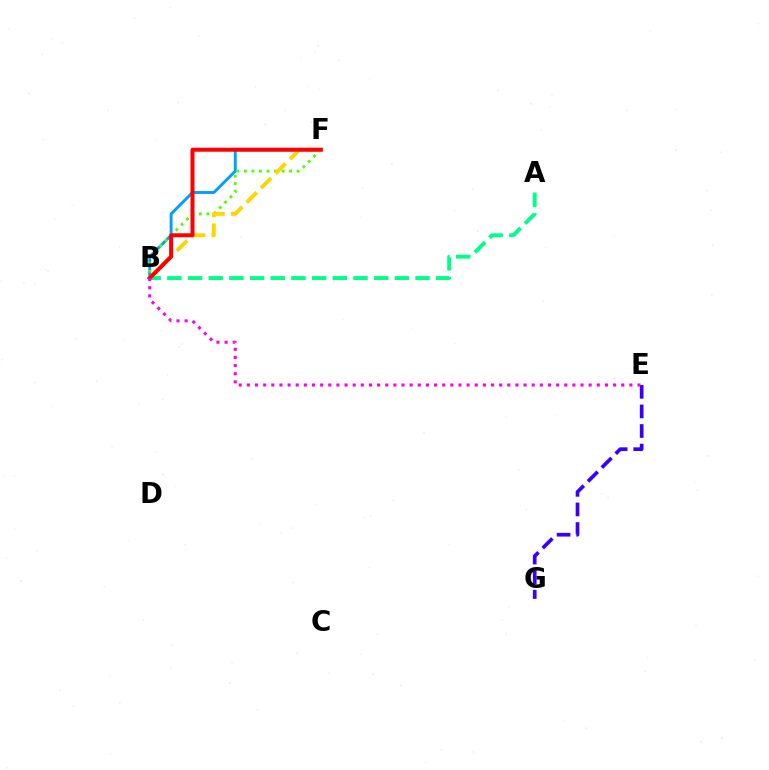{('B', 'F'): [{'color': '#009eff', 'line_style': 'solid', 'thickness': 2.09}, {'color': '#4fff00', 'line_style': 'dotted', 'thickness': 2.05}, {'color': '#ffd500', 'line_style': 'dashed', 'thickness': 2.78}, {'color': '#ff0000', 'line_style': 'solid', 'thickness': 2.88}], ('A', 'B'): [{'color': '#00ff86', 'line_style': 'dashed', 'thickness': 2.81}], ('E', 'G'): [{'color': '#3700ff', 'line_style': 'dashed', 'thickness': 2.66}], ('B', 'E'): [{'color': '#ff00ed', 'line_style': 'dotted', 'thickness': 2.21}]}